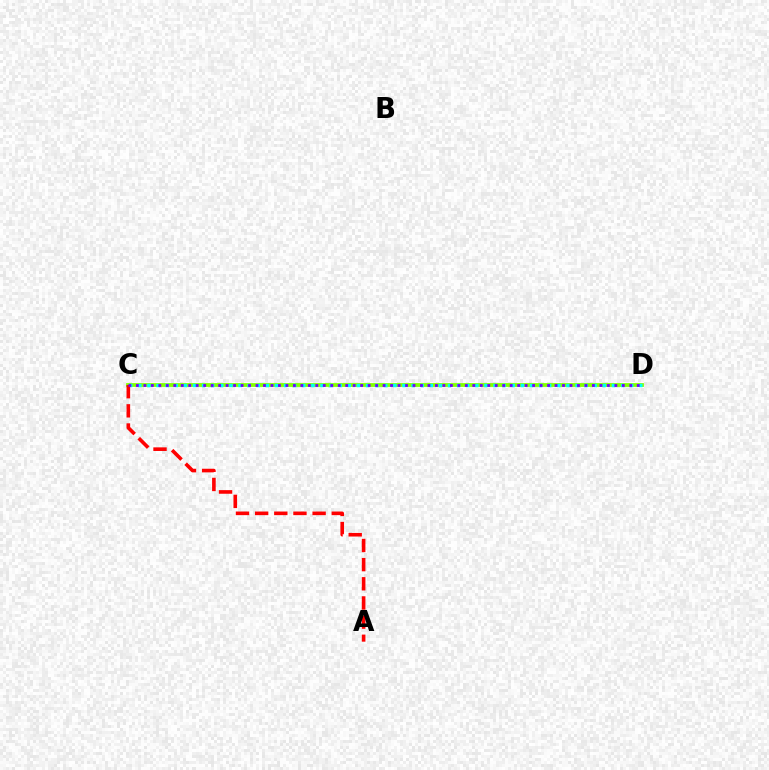{('C', 'D'): [{'color': '#84ff00', 'line_style': 'solid', 'thickness': 2.73}, {'color': '#00fff6', 'line_style': 'dotted', 'thickness': 2.47}, {'color': '#7200ff', 'line_style': 'dotted', 'thickness': 2.03}], ('A', 'C'): [{'color': '#ff0000', 'line_style': 'dashed', 'thickness': 2.6}]}